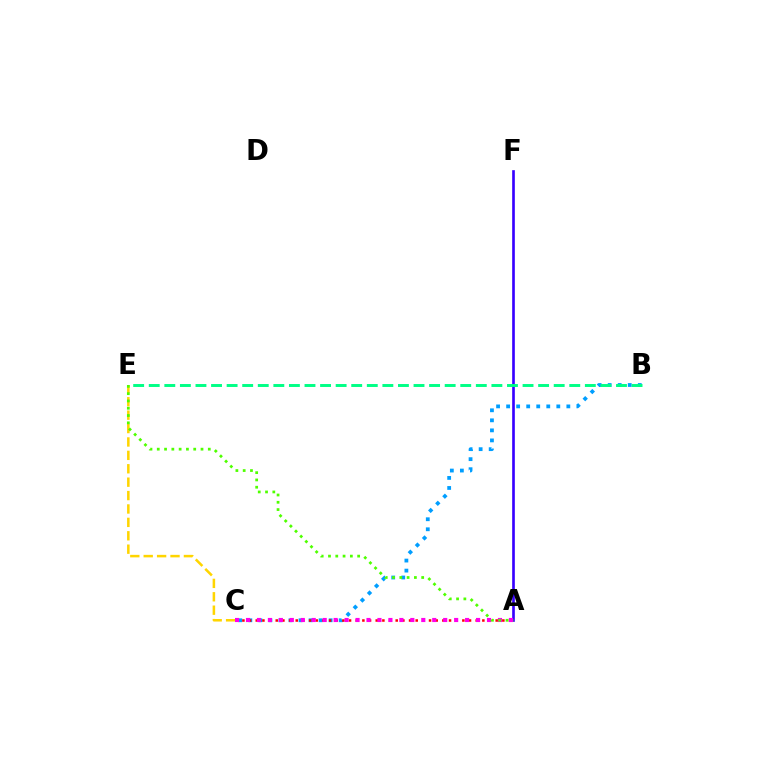{('B', 'C'): [{'color': '#009eff', 'line_style': 'dotted', 'thickness': 2.73}], ('C', 'E'): [{'color': '#ffd500', 'line_style': 'dashed', 'thickness': 1.82}], ('A', 'C'): [{'color': '#ff0000', 'line_style': 'dotted', 'thickness': 1.81}, {'color': '#ff00ed', 'line_style': 'dotted', 'thickness': 2.98}], ('A', 'F'): [{'color': '#3700ff', 'line_style': 'solid', 'thickness': 1.92}], ('B', 'E'): [{'color': '#00ff86', 'line_style': 'dashed', 'thickness': 2.12}], ('A', 'E'): [{'color': '#4fff00', 'line_style': 'dotted', 'thickness': 1.98}]}